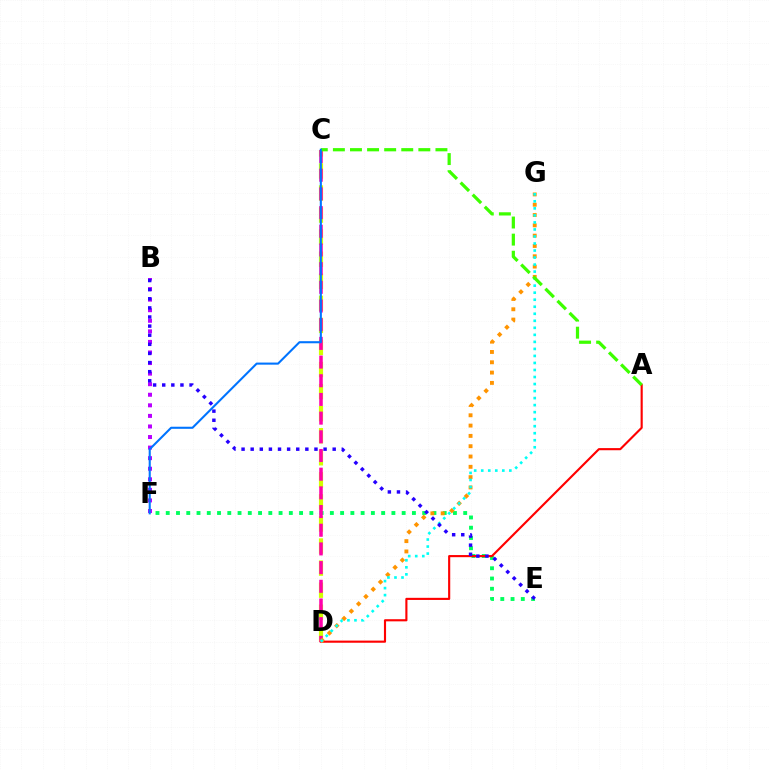{('E', 'F'): [{'color': '#00ff5c', 'line_style': 'dotted', 'thickness': 2.79}], ('C', 'D'): [{'color': '#d1ff00', 'line_style': 'dashed', 'thickness': 3.0}, {'color': '#ff00ac', 'line_style': 'dashed', 'thickness': 2.54}], ('B', 'F'): [{'color': '#b900ff', 'line_style': 'dotted', 'thickness': 2.87}], ('A', 'D'): [{'color': '#ff0000', 'line_style': 'solid', 'thickness': 1.53}], ('D', 'G'): [{'color': '#ff9400', 'line_style': 'dotted', 'thickness': 2.8}, {'color': '#00fff6', 'line_style': 'dotted', 'thickness': 1.91}], ('A', 'C'): [{'color': '#3dff00', 'line_style': 'dashed', 'thickness': 2.32}], ('B', 'E'): [{'color': '#2500ff', 'line_style': 'dotted', 'thickness': 2.48}], ('C', 'F'): [{'color': '#0074ff', 'line_style': 'solid', 'thickness': 1.5}]}